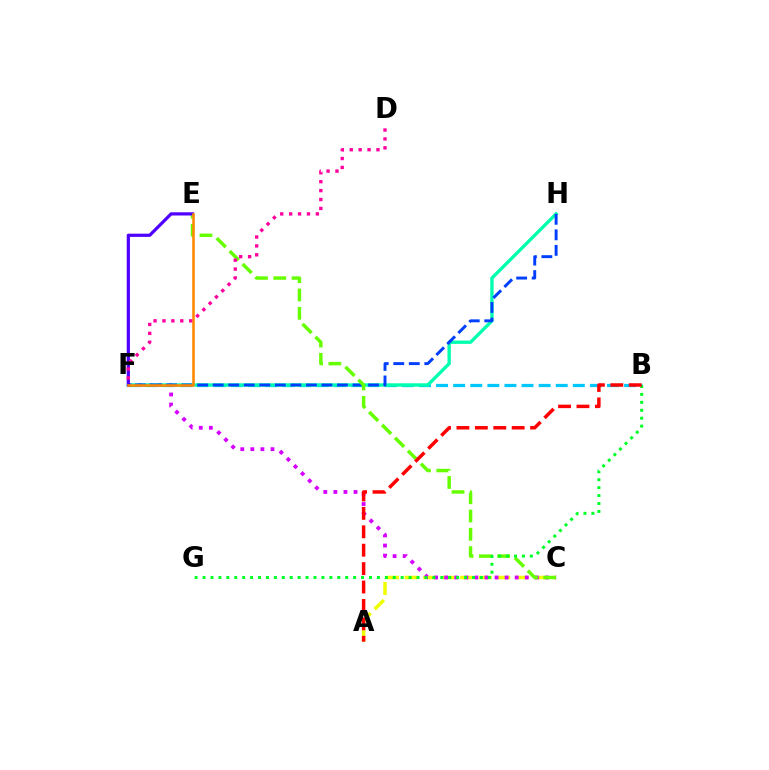{('A', 'C'): [{'color': '#eeff00', 'line_style': 'dashed', 'thickness': 2.52}], ('B', 'F'): [{'color': '#00c7ff', 'line_style': 'dashed', 'thickness': 2.32}], ('C', 'F'): [{'color': '#d600ff', 'line_style': 'dotted', 'thickness': 2.74}], ('F', 'H'): [{'color': '#00ffaf', 'line_style': 'solid', 'thickness': 2.41}, {'color': '#003fff', 'line_style': 'dashed', 'thickness': 2.11}], ('C', 'E'): [{'color': '#66ff00', 'line_style': 'dashed', 'thickness': 2.49}], ('E', 'F'): [{'color': '#4f00ff', 'line_style': 'solid', 'thickness': 2.32}, {'color': '#ff8800', 'line_style': 'solid', 'thickness': 1.85}], ('B', 'G'): [{'color': '#00ff27', 'line_style': 'dotted', 'thickness': 2.15}], ('D', 'F'): [{'color': '#ff00a0', 'line_style': 'dotted', 'thickness': 2.42}], ('A', 'B'): [{'color': '#ff0000', 'line_style': 'dashed', 'thickness': 2.5}]}